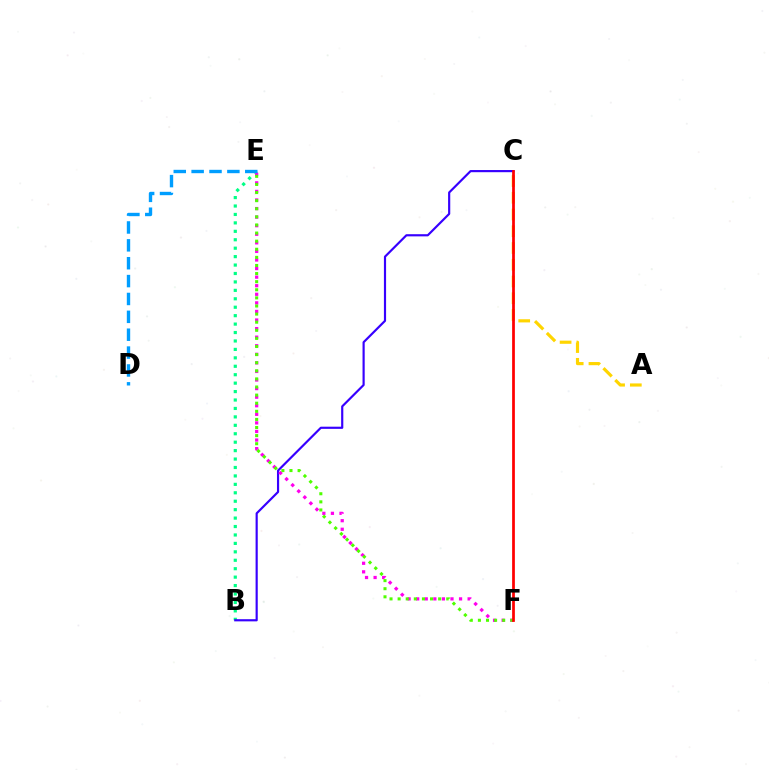{('B', 'E'): [{'color': '#00ff86', 'line_style': 'dotted', 'thickness': 2.29}], ('A', 'C'): [{'color': '#ffd500', 'line_style': 'dashed', 'thickness': 2.27}], ('B', 'C'): [{'color': '#3700ff', 'line_style': 'solid', 'thickness': 1.56}], ('E', 'F'): [{'color': '#ff00ed', 'line_style': 'dotted', 'thickness': 2.33}, {'color': '#4fff00', 'line_style': 'dotted', 'thickness': 2.2}], ('D', 'E'): [{'color': '#009eff', 'line_style': 'dashed', 'thickness': 2.43}], ('C', 'F'): [{'color': '#ff0000', 'line_style': 'solid', 'thickness': 1.98}]}